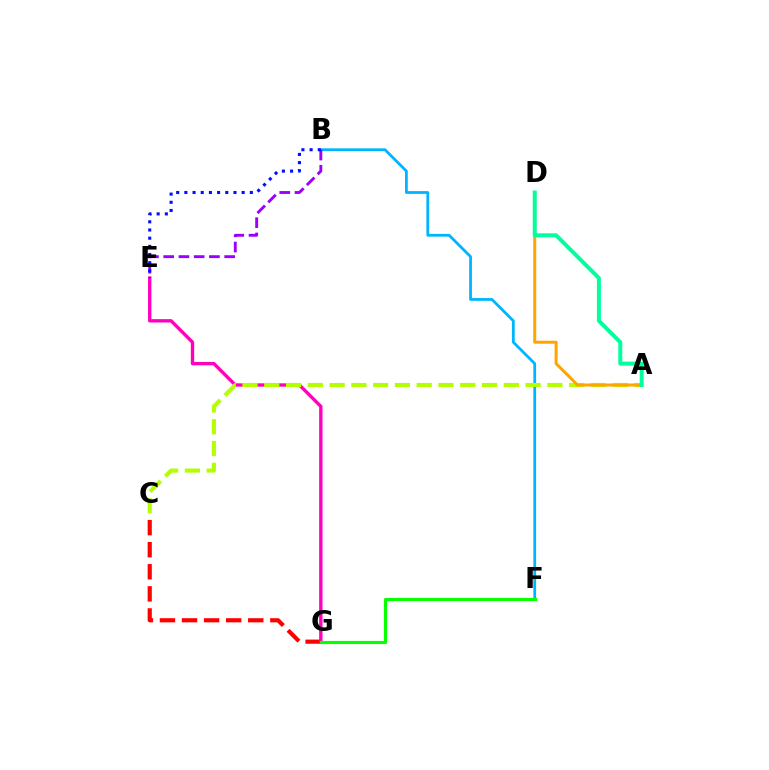{('C', 'G'): [{'color': '#ff0000', 'line_style': 'dashed', 'thickness': 3.0}], ('E', 'G'): [{'color': '#ff00bd', 'line_style': 'solid', 'thickness': 2.42}], ('B', 'F'): [{'color': '#00b5ff', 'line_style': 'solid', 'thickness': 2.0}], ('F', 'G'): [{'color': '#08ff00', 'line_style': 'solid', 'thickness': 2.25}], ('A', 'C'): [{'color': '#b3ff00', 'line_style': 'dashed', 'thickness': 2.96}], ('A', 'D'): [{'color': '#ffa500', 'line_style': 'solid', 'thickness': 2.16}, {'color': '#00ff9d', 'line_style': 'solid', 'thickness': 2.86}], ('B', 'E'): [{'color': '#9b00ff', 'line_style': 'dashed', 'thickness': 2.07}, {'color': '#0010ff', 'line_style': 'dotted', 'thickness': 2.22}]}